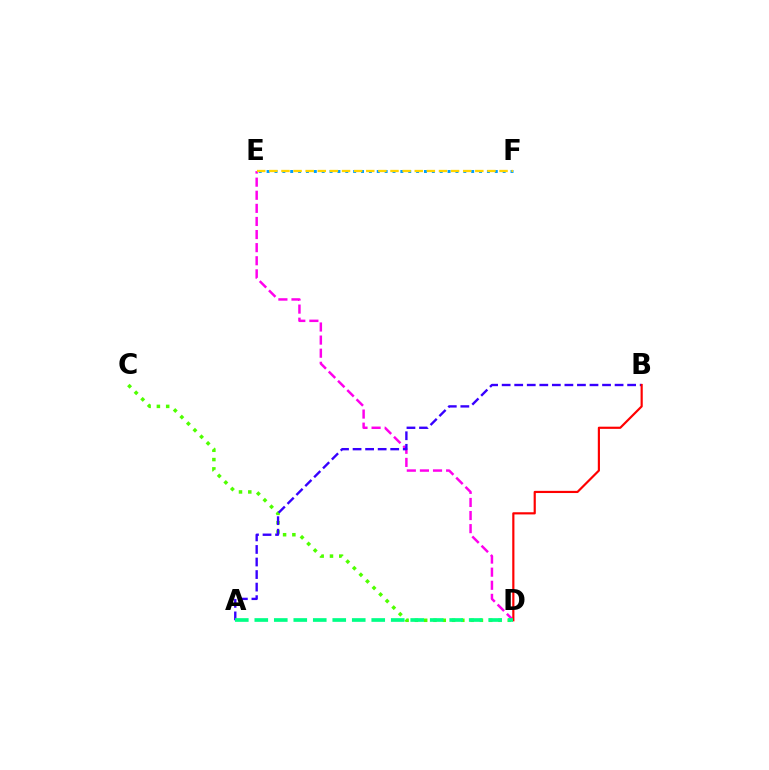{('E', 'F'): [{'color': '#009eff', 'line_style': 'dotted', 'thickness': 2.14}, {'color': '#ffd500', 'line_style': 'dashed', 'thickness': 1.65}], ('D', 'E'): [{'color': '#ff00ed', 'line_style': 'dashed', 'thickness': 1.78}], ('C', 'D'): [{'color': '#4fff00', 'line_style': 'dotted', 'thickness': 2.52}], ('A', 'B'): [{'color': '#3700ff', 'line_style': 'dashed', 'thickness': 1.7}], ('B', 'D'): [{'color': '#ff0000', 'line_style': 'solid', 'thickness': 1.57}], ('A', 'D'): [{'color': '#00ff86', 'line_style': 'dashed', 'thickness': 2.65}]}